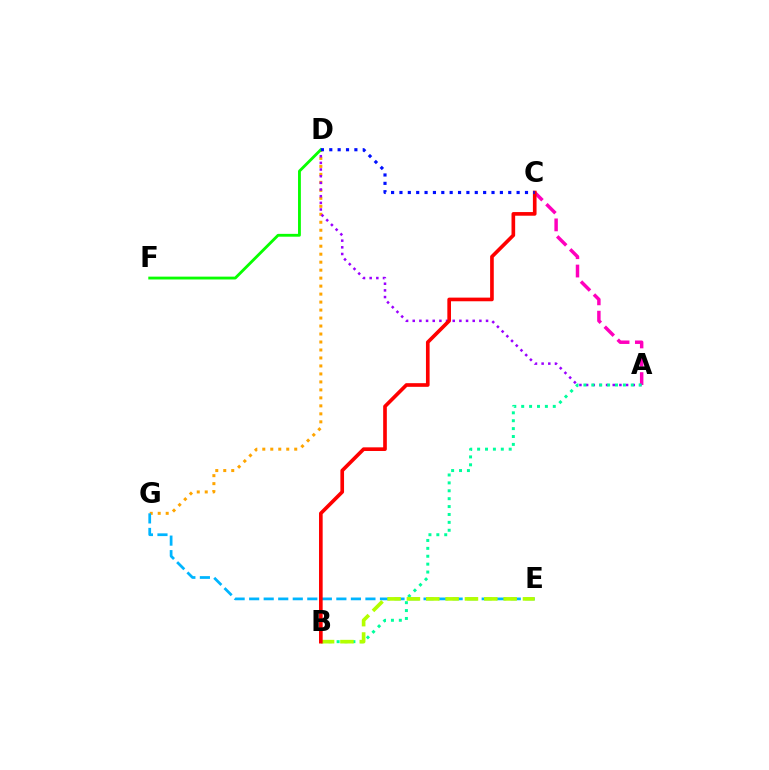{('D', 'G'): [{'color': '#ffa500', 'line_style': 'dotted', 'thickness': 2.17}], ('A', 'C'): [{'color': '#ff00bd', 'line_style': 'dashed', 'thickness': 2.49}], ('A', 'D'): [{'color': '#9b00ff', 'line_style': 'dotted', 'thickness': 1.81}], ('E', 'G'): [{'color': '#00b5ff', 'line_style': 'dashed', 'thickness': 1.97}], ('A', 'B'): [{'color': '#00ff9d', 'line_style': 'dotted', 'thickness': 2.15}], ('D', 'F'): [{'color': '#08ff00', 'line_style': 'solid', 'thickness': 2.04}], ('B', 'E'): [{'color': '#b3ff00', 'line_style': 'dashed', 'thickness': 2.63}], ('B', 'C'): [{'color': '#ff0000', 'line_style': 'solid', 'thickness': 2.63}], ('C', 'D'): [{'color': '#0010ff', 'line_style': 'dotted', 'thickness': 2.27}]}